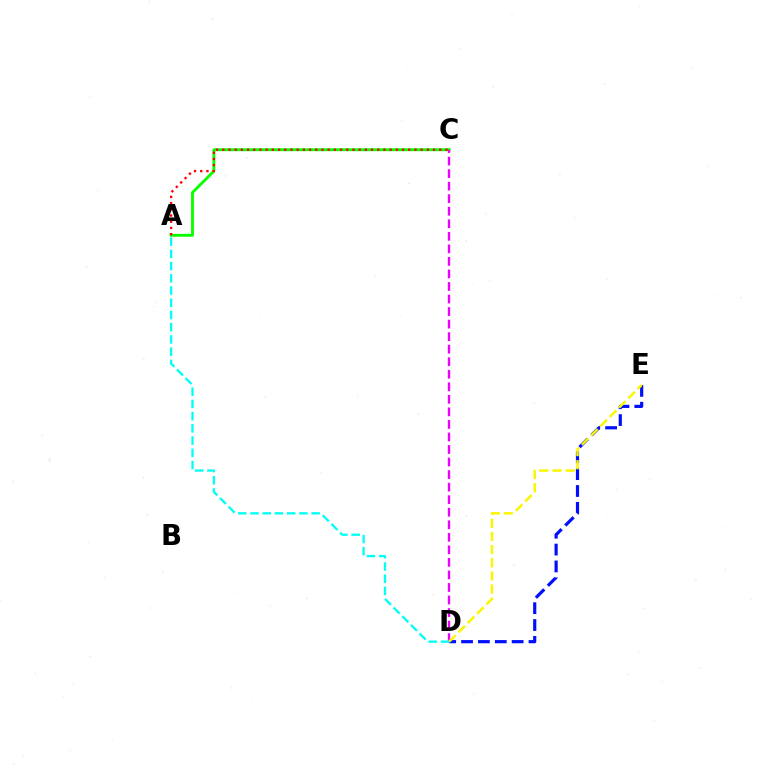{('A', 'C'): [{'color': '#08ff00', 'line_style': 'solid', 'thickness': 2.07}, {'color': '#ff0000', 'line_style': 'dotted', 'thickness': 1.68}], ('D', 'E'): [{'color': '#0010ff', 'line_style': 'dashed', 'thickness': 2.29}, {'color': '#fcf500', 'line_style': 'dashed', 'thickness': 1.79}], ('C', 'D'): [{'color': '#ee00ff', 'line_style': 'dashed', 'thickness': 1.7}], ('A', 'D'): [{'color': '#00fff6', 'line_style': 'dashed', 'thickness': 1.66}]}